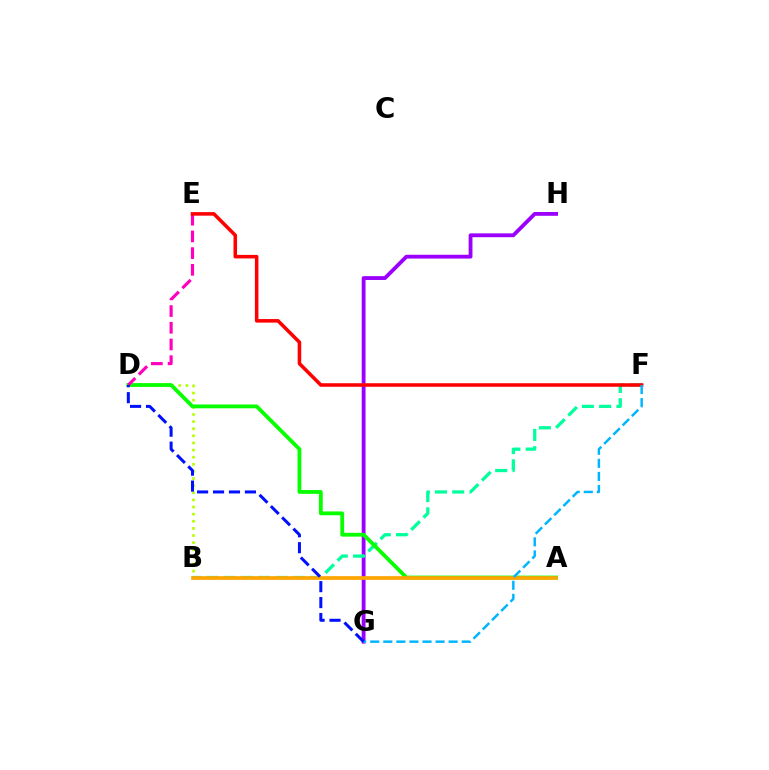{('B', 'D'): [{'color': '#b3ff00', 'line_style': 'dotted', 'thickness': 1.94}], ('G', 'H'): [{'color': '#9b00ff', 'line_style': 'solid', 'thickness': 2.76}], ('B', 'F'): [{'color': '#00ff9d', 'line_style': 'dashed', 'thickness': 2.35}], ('A', 'D'): [{'color': '#08ff00', 'line_style': 'solid', 'thickness': 2.73}], ('D', 'E'): [{'color': '#ff00bd', 'line_style': 'dashed', 'thickness': 2.27}], ('A', 'B'): [{'color': '#ffa500', 'line_style': 'solid', 'thickness': 2.67}], ('E', 'F'): [{'color': '#ff0000', 'line_style': 'solid', 'thickness': 2.55}], ('F', 'G'): [{'color': '#00b5ff', 'line_style': 'dashed', 'thickness': 1.78}], ('D', 'G'): [{'color': '#0010ff', 'line_style': 'dashed', 'thickness': 2.17}]}